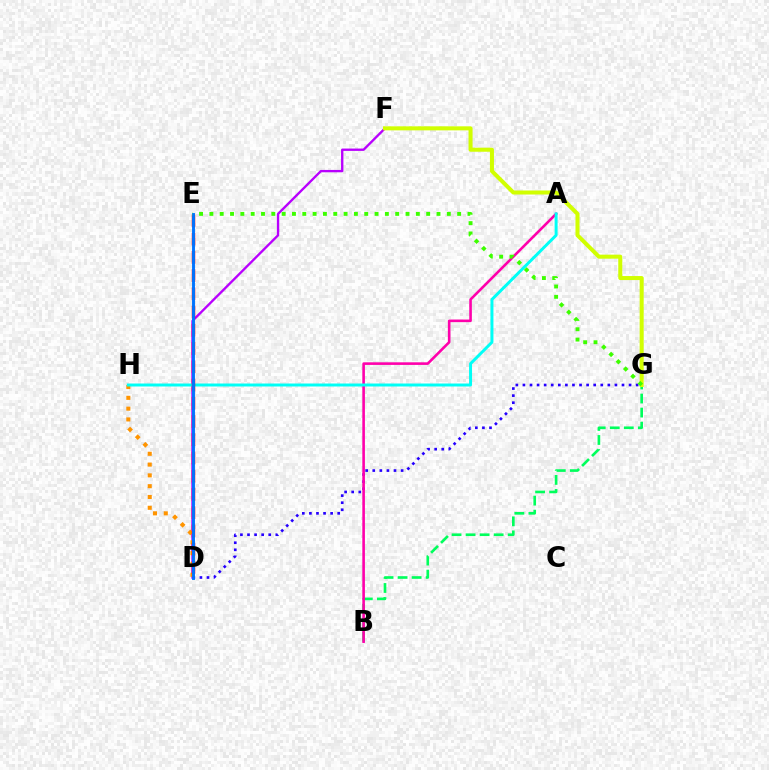{('D', 'F'): [{'color': '#b900ff', 'line_style': 'solid', 'thickness': 1.69}], ('D', 'G'): [{'color': '#2500ff', 'line_style': 'dotted', 'thickness': 1.92}], ('B', 'G'): [{'color': '#00ff5c', 'line_style': 'dashed', 'thickness': 1.91}], ('A', 'B'): [{'color': '#ff00ac', 'line_style': 'solid', 'thickness': 1.88}], ('D', 'H'): [{'color': '#ff9400', 'line_style': 'dotted', 'thickness': 2.93}], ('F', 'G'): [{'color': '#d1ff00', 'line_style': 'solid', 'thickness': 2.9}], ('A', 'H'): [{'color': '#00fff6', 'line_style': 'solid', 'thickness': 2.14}], ('D', 'E'): [{'color': '#ff0000', 'line_style': 'dashed', 'thickness': 2.48}, {'color': '#0074ff', 'line_style': 'solid', 'thickness': 2.09}], ('E', 'G'): [{'color': '#3dff00', 'line_style': 'dotted', 'thickness': 2.8}]}